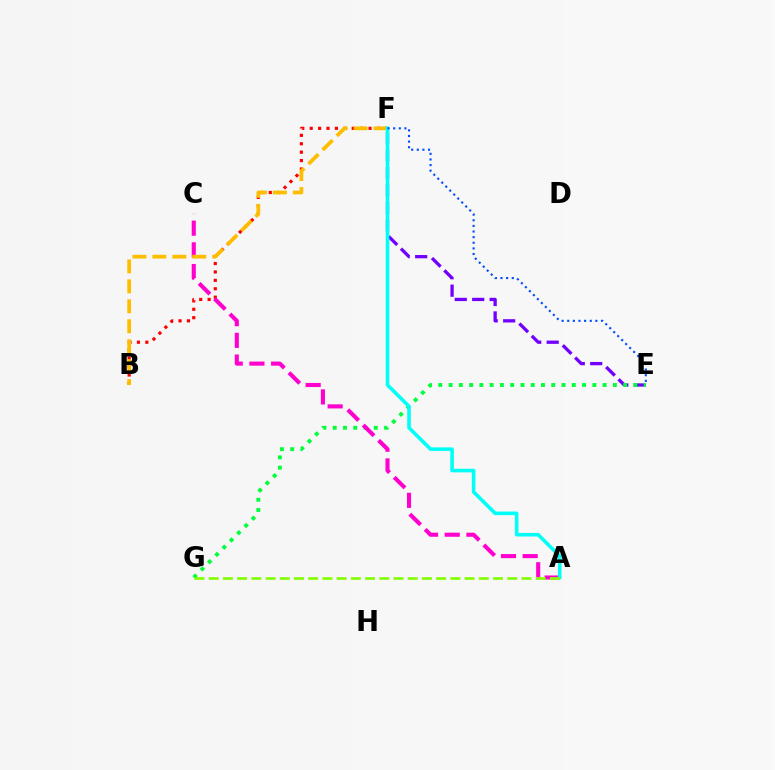{('E', 'F'): [{'color': '#7200ff', 'line_style': 'dashed', 'thickness': 2.37}, {'color': '#004bff', 'line_style': 'dotted', 'thickness': 1.53}], ('B', 'F'): [{'color': '#ff0000', 'line_style': 'dotted', 'thickness': 2.28}, {'color': '#ffbd00', 'line_style': 'dashed', 'thickness': 2.71}], ('E', 'G'): [{'color': '#00ff39', 'line_style': 'dotted', 'thickness': 2.79}], ('A', 'C'): [{'color': '#ff00cf', 'line_style': 'dashed', 'thickness': 2.95}], ('A', 'F'): [{'color': '#00fff6', 'line_style': 'solid', 'thickness': 2.57}], ('A', 'G'): [{'color': '#84ff00', 'line_style': 'dashed', 'thickness': 1.93}]}